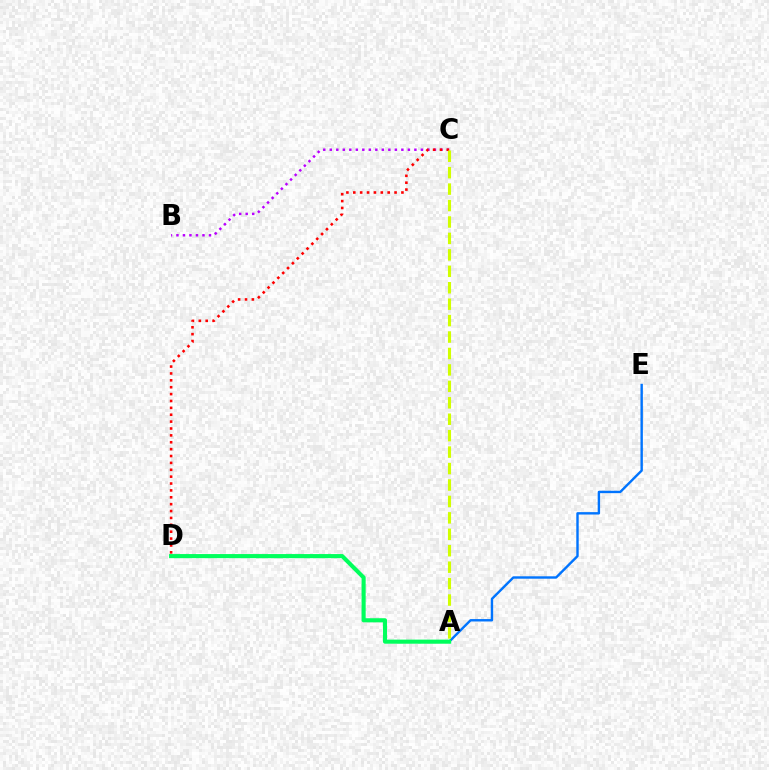{('A', 'E'): [{'color': '#0074ff', 'line_style': 'solid', 'thickness': 1.73}], ('B', 'C'): [{'color': '#b900ff', 'line_style': 'dotted', 'thickness': 1.77}], ('A', 'D'): [{'color': '#00ff5c', 'line_style': 'solid', 'thickness': 2.95}], ('C', 'D'): [{'color': '#ff0000', 'line_style': 'dotted', 'thickness': 1.87}], ('A', 'C'): [{'color': '#d1ff00', 'line_style': 'dashed', 'thickness': 2.23}]}